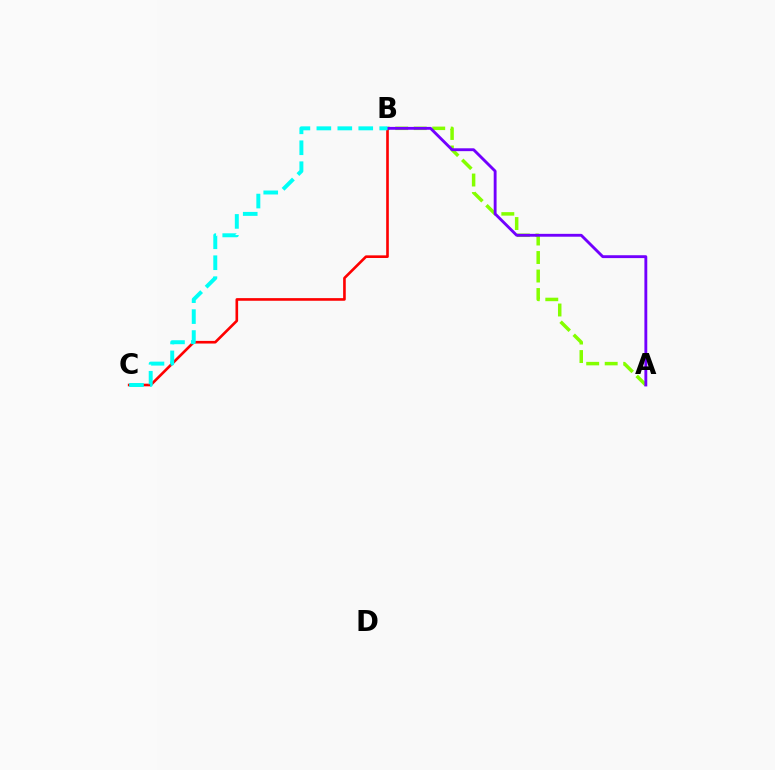{('A', 'B'): [{'color': '#84ff00', 'line_style': 'dashed', 'thickness': 2.51}, {'color': '#7200ff', 'line_style': 'solid', 'thickness': 2.06}], ('B', 'C'): [{'color': '#ff0000', 'line_style': 'solid', 'thickness': 1.9}, {'color': '#00fff6', 'line_style': 'dashed', 'thickness': 2.85}]}